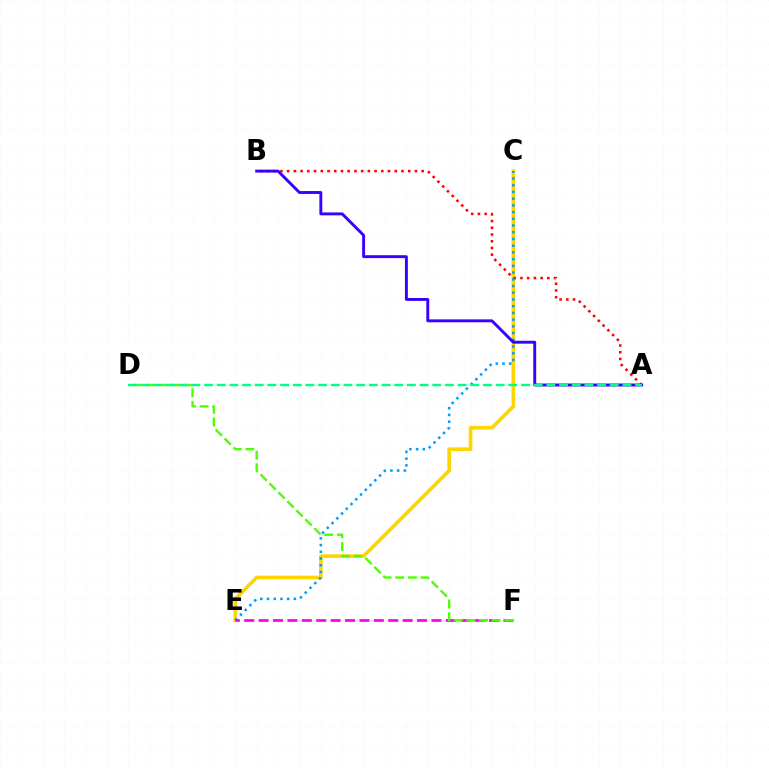{('C', 'E'): [{'color': '#ffd500', 'line_style': 'solid', 'thickness': 2.61}, {'color': '#009eff', 'line_style': 'dotted', 'thickness': 1.83}], ('A', 'B'): [{'color': '#ff0000', 'line_style': 'dotted', 'thickness': 1.83}, {'color': '#3700ff', 'line_style': 'solid', 'thickness': 2.09}], ('E', 'F'): [{'color': '#ff00ed', 'line_style': 'dashed', 'thickness': 1.96}], ('D', 'F'): [{'color': '#4fff00', 'line_style': 'dashed', 'thickness': 1.72}], ('A', 'D'): [{'color': '#00ff86', 'line_style': 'dashed', 'thickness': 1.72}]}